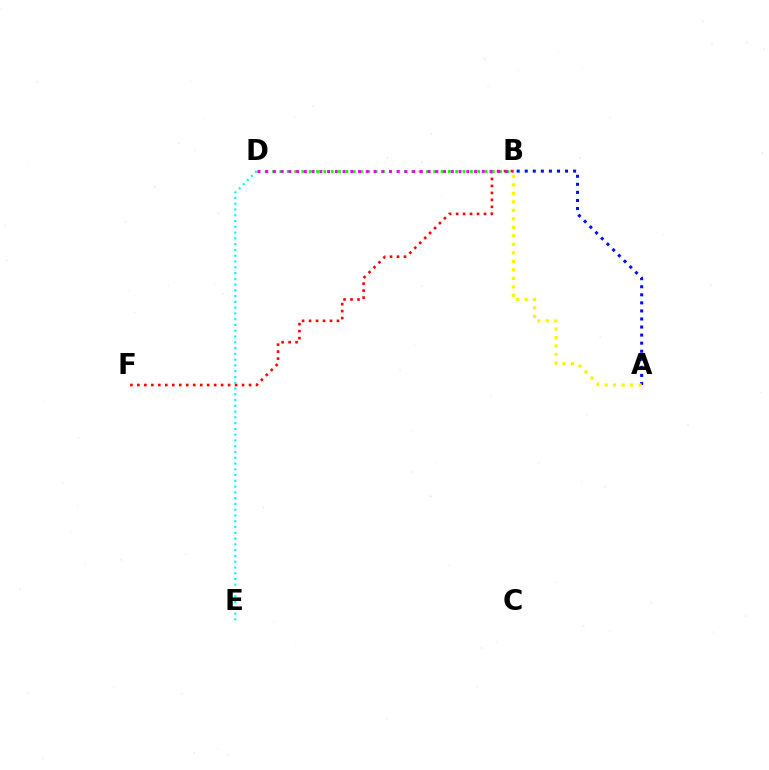{('B', 'F'): [{'color': '#ff0000', 'line_style': 'dotted', 'thickness': 1.9}], ('B', 'D'): [{'color': '#08ff00', 'line_style': 'dotted', 'thickness': 1.99}, {'color': '#ee00ff', 'line_style': 'dotted', 'thickness': 2.1}], ('A', 'B'): [{'color': '#0010ff', 'line_style': 'dotted', 'thickness': 2.19}, {'color': '#fcf500', 'line_style': 'dotted', 'thickness': 2.31}], ('D', 'E'): [{'color': '#00fff6', 'line_style': 'dotted', 'thickness': 1.57}]}